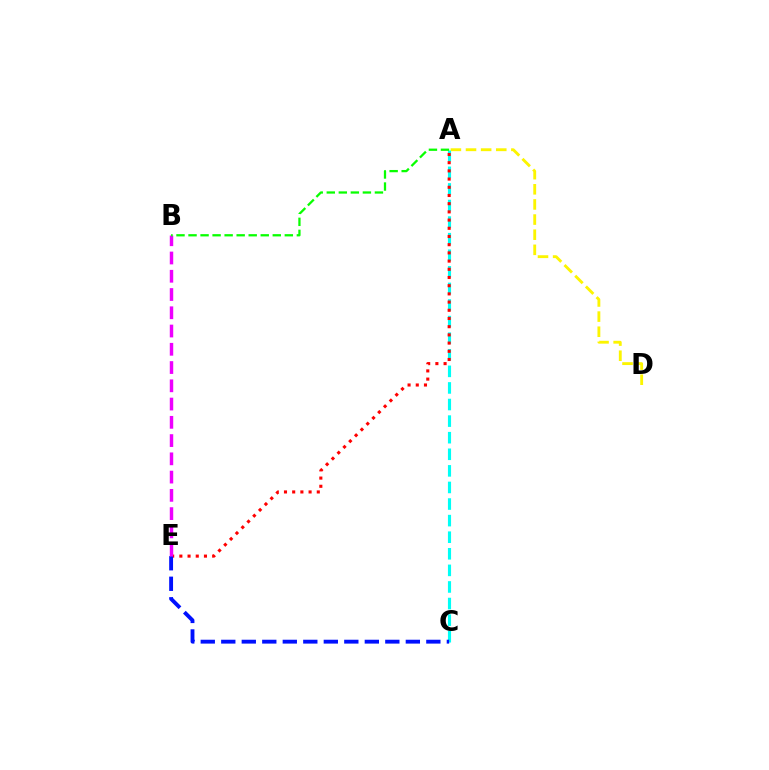{('A', 'D'): [{'color': '#fcf500', 'line_style': 'dashed', 'thickness': 2.06}], ('A', 'C'): [{'color': '#00fff6', 'line_style': 'dashed', 'thickness': 2.25}], ('A', 'E'): [{'color': '#ff0000', 'line_style': 'dotted', 'thickness': 2.23}], ('C', 'E'): [{'color': '#0010ff', 'line_style': 'dashed', 'thickness': 2.79}], ('B', 'E'): [{'color': '#ee00ff', 'line_style': 'dashed', 'thickness': 2.48}], ('A', 'B'): [{'color': '#08ff00', 'line_style': 'dashed', 'thickness': 1.64}]}